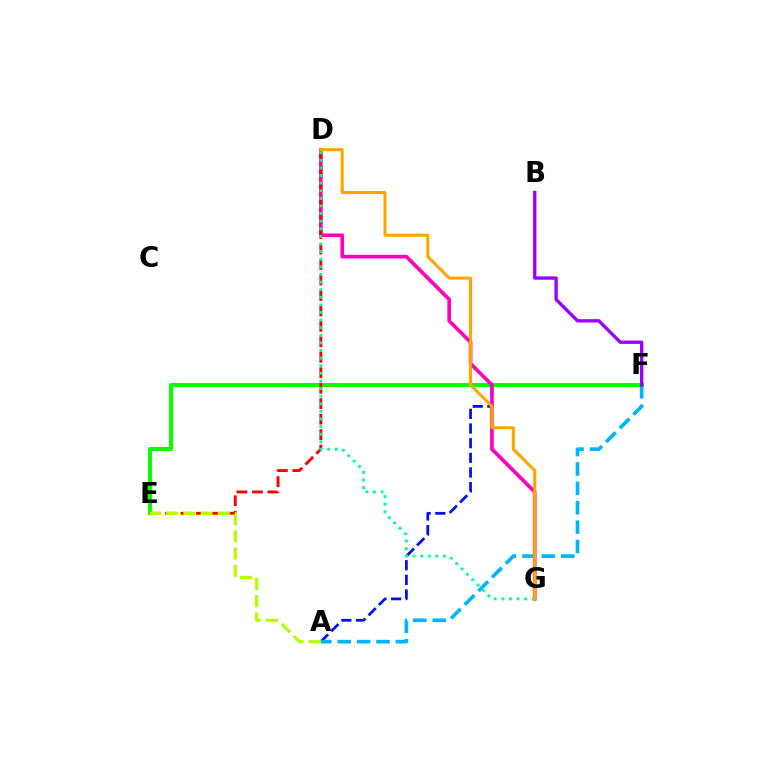{('A', 'F'): [{'color': '#0010ff', 'line_style': 'dashed', 'thickness': 1.99}, {'color': '#00b5ff', 'line_style': 'dashed', 'thickness': 2.63}], ('E', 'F'): [{'color': '#08ff00', 'line_style': 'solid', 'thickness': 2.91}], ('D', 'G'): [{'color': '#ff00bd', 'line_style': 'solid', 'thickness': 2.63}, {'color': '#00ff9d', 'line_style': 'dotted', 'thickness': 2.07}, {'color': '#ffa500', 'line_style': 'solid', 'thickness': 2.2}], ('D', 'E'): [{'color': '#ff0000', 'line_style': 'dashed', 'thickness': 2.1}], ('B', 'F'): [{'color': '#9b00ff', 'line_style': 'solid', 'thickness': 2.4}], ('A', 'E'): [{'color': '#b3ff00', 'line_style': 'dashed', 'thickness': 2.34}]}